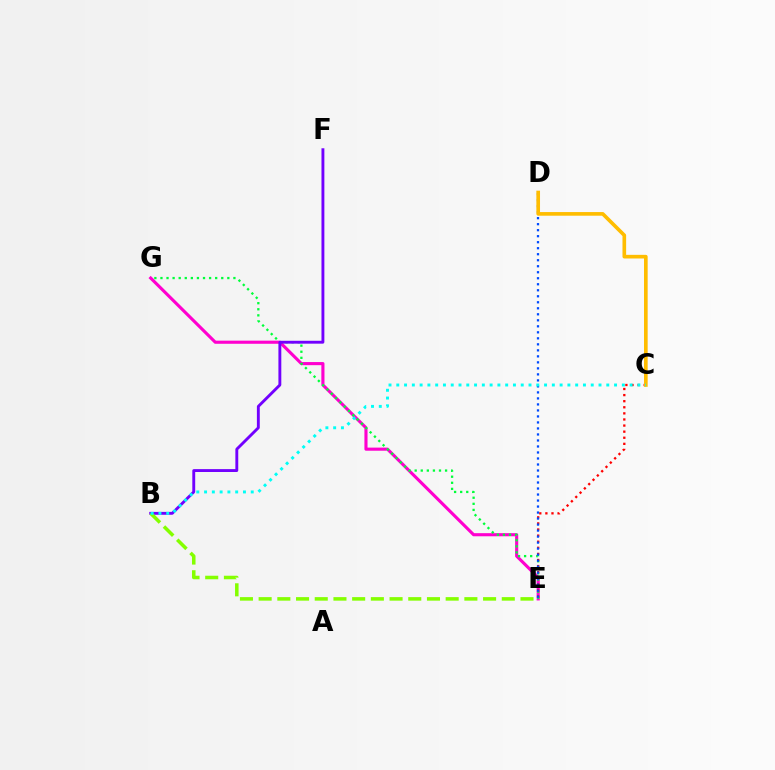{('E', 'G'): [{'color': '#ff00cf', 'line_style': 'solid', 'thickness': 2.24}, {'color': '#00ff39', 'line_style': 'dotted', 'thickness': 1.65}], ('C', 'E'): [{'color': '#ff0000', 'line_style': 'dotted', 'thickness': 1.66}], ('B', 'F'): [{'color': '#7200ff', 'line_style': 'solid', 'thickness': 2.08}], ('B', 'E'): [{'color': '#84ff00', 'line_style': 'dashed', 'thickness': 2.54}], ('D', 'E'): [{'color': '#004bff', 'line_style': 'dotted', 'thickness': 1.63}], ('C', 'D'): [{'color': '#ffbd00', 'line_style': 'solid', 'thickness': 2.63}], ('B', 'C'): [{'color': '#00fff6', 'line_style': 'dotted', 'thickness': 2.11}]}